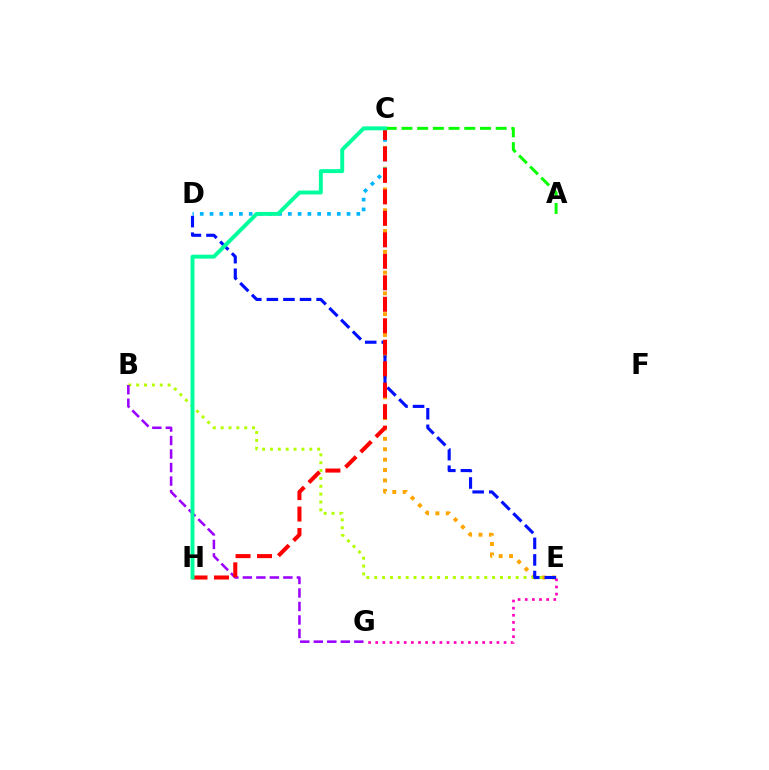{('C', 'E'): [{'color': '#ffa500', 'line_style': 'dotted', 'thickness': 2.82}], ('B', 'E'): [{'color': '#b3ff00', 'line_style': 'dotted', 'thickness': 2.14}], ('A', 'C'): [{'color': '#08ff00', 'line_style': 'dashed', 'thickness': 2.13}], ('E', 'G'): [{'color': '#ff00bd', 'line_style': 'dotted', 'thickness': 1.94}], ('B', 'G'): [{'color': '#9b00ff', 'line_style': 'dashed', 'thickness': 1.84}], ('C', 'D'): [{'color': '#00b5ff', 'line_style': 'dotted', 'thickness': 2.66}], ('D', 'E'): [{'color': '#0010ff', 'line_style': 'dashed', 'thickness': 2.25}], ('C', 'H'): [{'color': '#ff0000', 'line_style': 'dashed', 'thickness': 2.92}, {'color': '#00ff9d', 'line_style': 'solid', 'thickness': 2.83}]}